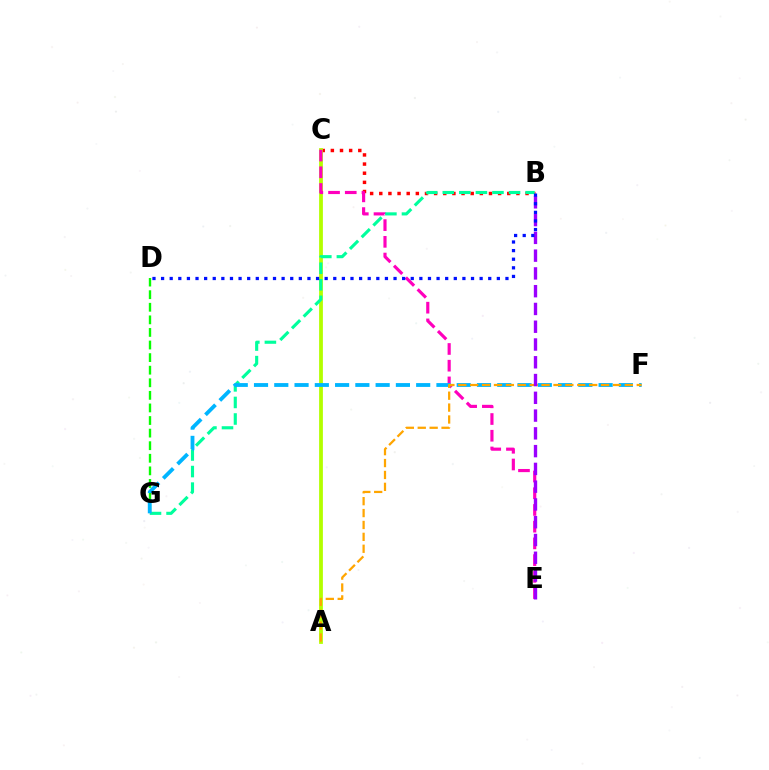{('B', 'C'): [{'color': '#ff0000', 'line_style': 'dotted', 'thickness': 2.48}], ('D', 'G'): [{'color': '#08ff00', 'line_style': 'dashed', 'thickness': 1.71}], ('A', 'C'): [{'color': '#b3ff00', 'line_style': 'solid', 'thickness': 2.72}], ('C', 'E'): [{'color': '#ff00bd', 'line_style': 'dashed', 'thickness': 2.27}], ('B', 'G'): [{'color': '#00ff9d', 'line_style': 'dashed', 'thickness': 2.25}], ('F', 'G'): [{'color': '#00b5ff', 'line_style': 'dashed', 'thickness': 2.75}], ('A', 'F'): [{'color': '#ffa500', 'line_style': 'dashed', 'thickness': 1.62}], ('B', 'E'): [{'color': '#9b00ff', 'line_style': 'dashed', 'thickness': 2.41}], ('B', 'D'): [{'color': '#0010ff', 'line_style': 'dotted', 'thickness': 2.34}]}